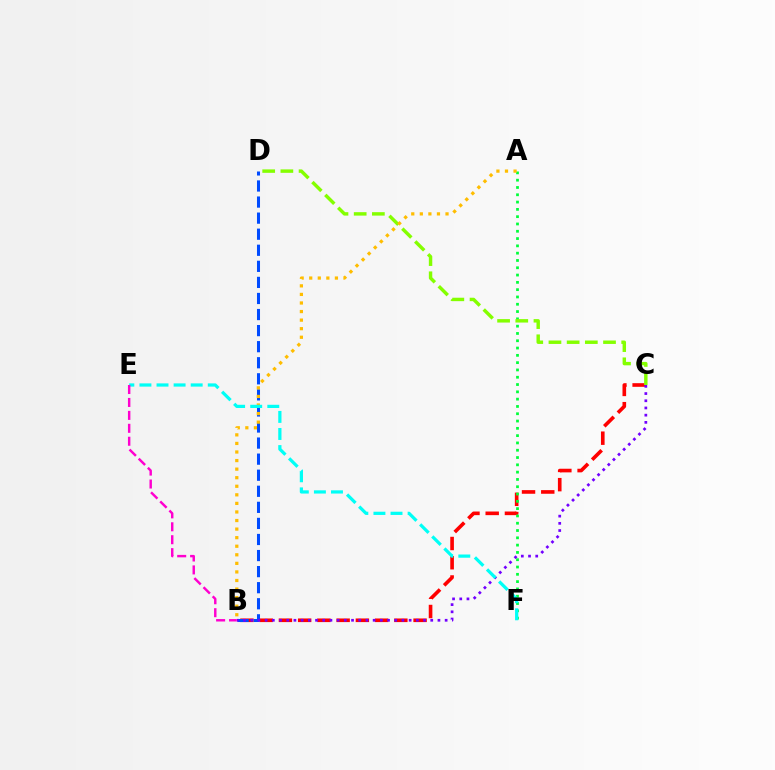{('B', 'C'): [{'color': '#ff0000', 'line_style': 'dashed', 'thickness': 2.61}, {'color': '#7200ff', 'line_style': 'dotted', 'thickness': 1.96}], ('B', 'D'): [{'color': '#004bff', 'line_style': 'dashed', 'thickness': 2.18}], ('A', 'F'): [{'color': '#00ff39', 'line_style': 'dotted', 'thickness': 1.98}], ('C', 'D'): [{'color': '#84ff00', 'line_style': 'dashed', 'thickness': 2.47}], ('A', 'B'): [{'color': '#ffbd00', 'line_style': 'dotted', 'thickness': 2.33}], ('E', 'F'): [{'color': '#00fff6', 'line_style': 'dashed', 'thickness': 2.32}], ('B', 'E'): [{'color': '#ff00cf', 'line_style': 'dashed', 'thickness': 1.76}]}